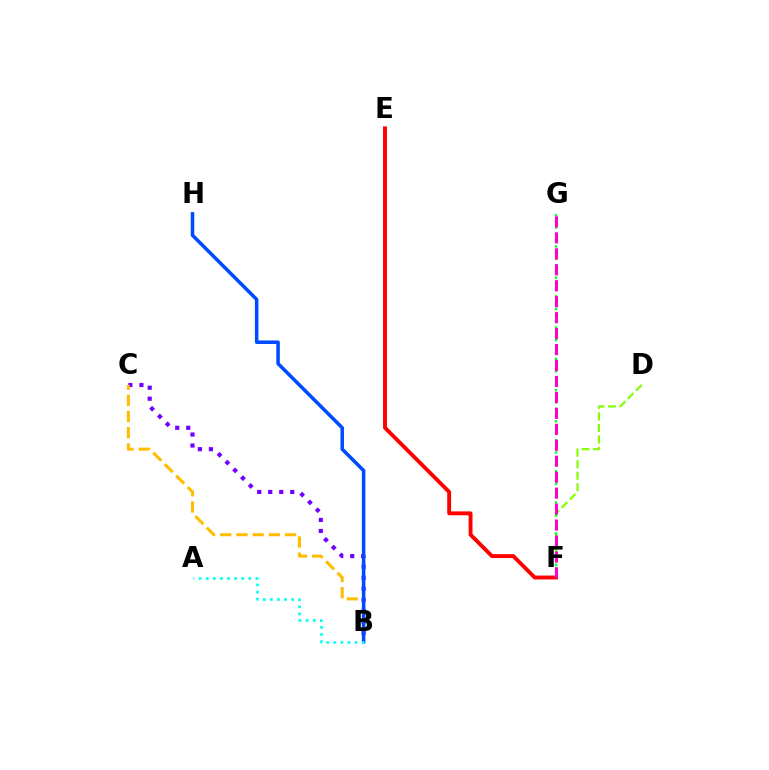{('D', 'F'): [{'color': '#84ff00', 'line_style': 'dashed', 'thickness': 1.57}], ('B', 'C'): [{'color': '#7200ff', 'line_style': 'dotted', 'thickness': 2.99}, {'color': '#ffbd00', 'line_style': 'dashed', 'thickness': 2.2}], ('E', 'F'): [{'color': '#ff0000', 'line_style': 'solid', 'thickness': 2.8}], ('F', 'G'): [{'color': '#00ff39', 'line_style': 'dotted', 'thickness': 1.7}, {'color': '#ff00cf', 'line_style': 'dashed', 'thickness': 2.17}], ('B', 'H'): [{'color': '#004bff', 'line_style': 'solid', 'thickness': 2.54}], ('A', 'B'): [{'color': '#00fff6', 'line_style': 'dotted', 'thickness': 1.93}]}